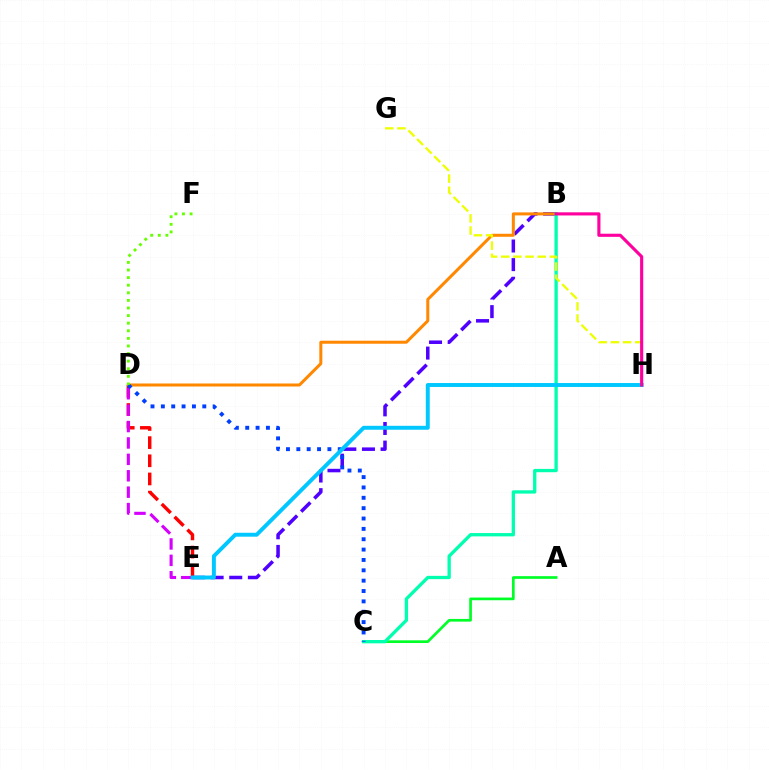{('A', 'C'): [{'color': '#00ff27', 'line_style': 'solid', 'thickness': 1.94}], ('D', 'E'): [{'color': '#ff0000', 'line_style': 'dashed', 'thickness': 2.47}, {'color': '#d600ff', 'line_style': 'dashed', 'thickness': 2.23}], ('B', 'E'): [{'color': '#4f00ff', 'line_style': 'dashed', 'thickness': 2.53}], ('B', 'D'): [{'color': '#ff8800', 'line_style': 'solid', 'thickness': 2.17}], ('B', 'C'): [{'color': '#00ffaf', 'line_style': 'solid', 'thickness': 2.38}], ('G', 'H'): [{'color': '#eeff00', 'line_style': 'dashed', 'thickness': 1.65}], ('C', 'D'): [{'color': '#003fff', 'line_style': 'dotted', 'thickness': 2.81}], ('D', 'F'): [{'color': '#66ff00', 'line_style': 'dotted', 'thickness': 2.06}], ('E', 'H'): [{'color': '#00c7ff', 'line_style': 'solid', 'thickness': 2.82}], ('B', 'H'): [{'color': '#ff00a0', 'line_style': 'solid', 'thickness': 2.25}]}